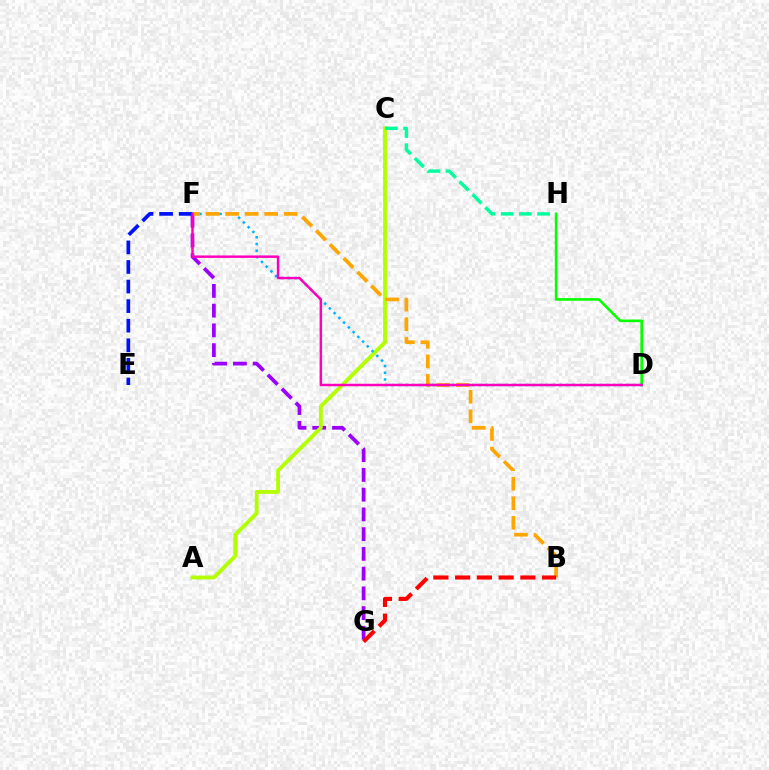{('D', 'H'): [{'color': '#08ff00', 'line_style': 'solid', 'thickness': 1.9}], ('F', 'G'): [{'color': '#9b00ff', 'line_style': 'dashed', 'thickness': 2.68}], ('A', 'C'): [{'color': '#b3ff00', 'line_style': 'solid', 'thickness': 2.75}], ('D', 'F'): [{'color': '#00b5ff', 'line_style': 'dotted', 'thickness': 1.82}, {'color': '#ff00bd', 'line_style': 'solid', 'thickness': 1.78}], ('B', 'F'): [{'color': '#ffa500', 'line_style': 'dashed', 'thickness': 2.65}], ('E', 'F'): [{'color': '#0010ff', 'line_style': 'dashed', 'thickness': 2.66}], ('B', 'G'): [{'color': '#ff0000', 'line_style': 'dashed', 'thickness': 2.96}], ('C', 'H'): [{'color': '#00ff9d', 'line_style': 'dashed', 'thickness': 2.47}]}